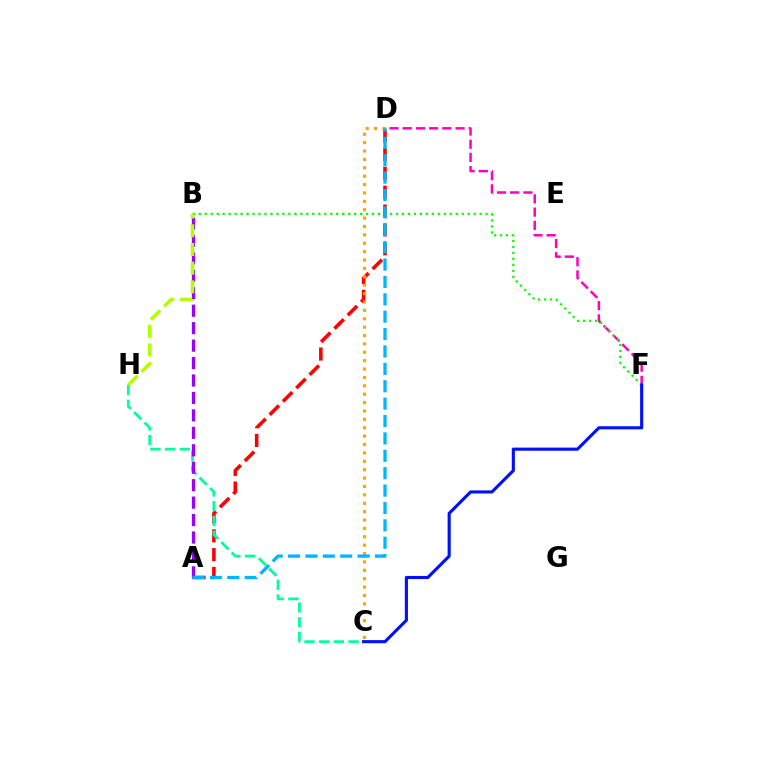{('A', 'D'): [{'color': '#ff0000', 'line_style': 'dashed', 'thickness': 2.56}, {'color': '#00b5ff', 'line_style': 'dashed', 'thickness': 2.36}], ('C', 'D'): [{'color': '#ffa500', 'line_style': 'dotted', 'thickness': 2.28}], ('D', 'F'): [{'color': '#ff00bd', 'line_style': 'dashed', 'thickness': 1.79}], ('B', 'F'): [{'color': '#08ff00', 'line_style': 'dotted', 'thickness': 1.62}], ('C', 'H'): [{'color': '#00ff9d', 'line_style': 'dashed', 'thickness': 2.0}], ('A', 'B'): [{'color': '#9b00ff', 'line_style': 'dashed', 'thickness': 2.37}], ('B', 'H'): [{'color': '#b3ff00', 'line_style': 'dashed', 'thickness': 2.54}], ('C', 'F'): [{'color': '#0010ff', 'line_style': 'solid', 'thickness': 2.24}]}